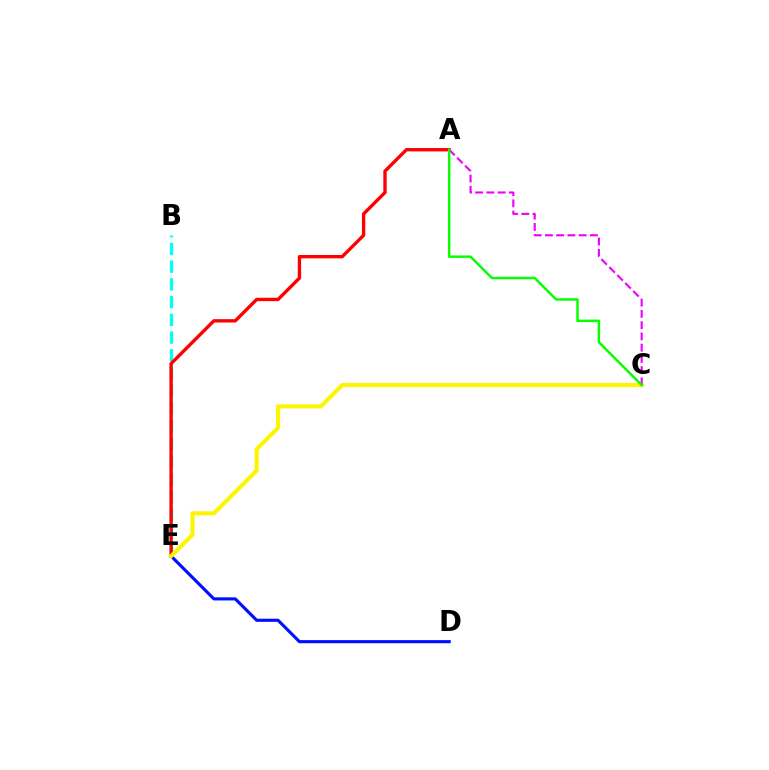{('B', 'E'): [{'color': '#00fff6', 'line_style': 'dashed', 'thickness': 2.41}], ('A', 'E'): [{'color': '#ff0000', 'line_style': 'solid', 'thickness': 2.41}], ('D', 'E'): [{'color': '#0010ff', 'line_style': 'solid', 'thickness': 2.25}], ('C', 'E'): [{'color': '#fcf500', 'line_style': 'solid', 'thickness': 2.93}], ('A', 'C'): [{'color': '#ee00ff', 'line_style': 'dashed', 'thickness': 1.53}, {'color': '#08ff00', 'line_style': 'solid', 'thickness': 1.78}]}